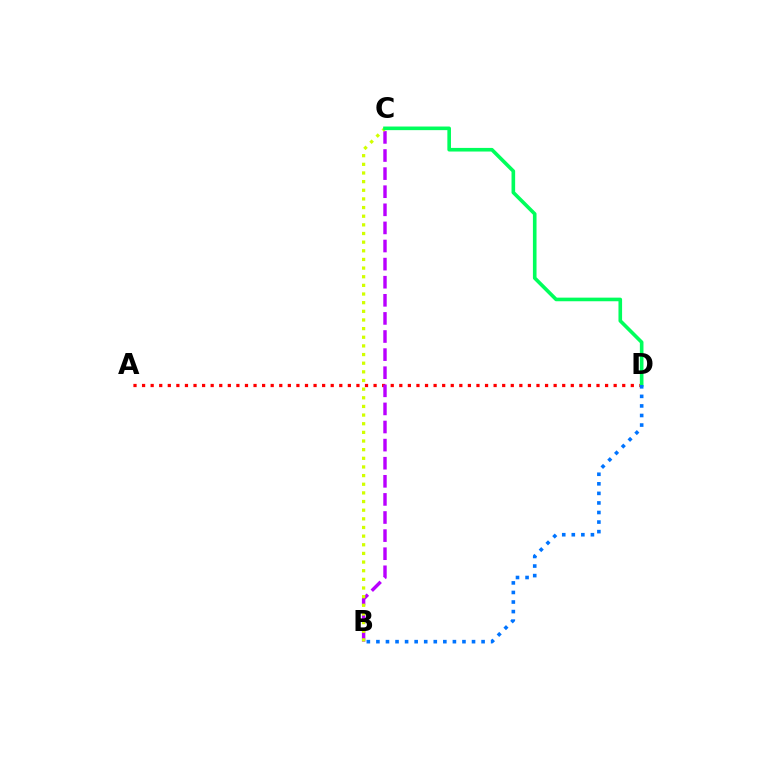{('A', 'D'): [{'color': '#ff0000', 'line_style': 'dotted', 'thickness': 2.33}], ('B', 'C'): [{'color': '#b900ff', 'line_style': 'dashed', 'thickness': 2.46}, {'color': '#d1ff00', 'line_style': 'dotted', 'thickness': 2.35}], ('C', 'D'): [{'color': '#00ff5c', 'line_style': 'solid', 'thickness': 2.6}], ('B', 'D'): [{'color': '#0074ff', 'line_style': 'dotted', 'thickness': 2.6}]}